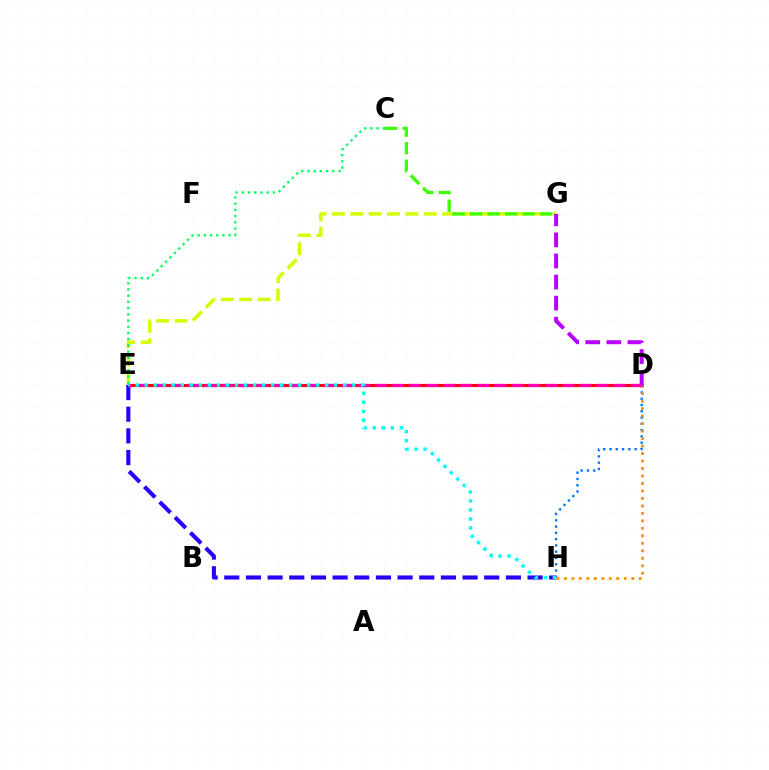{('D', 'E'): [{'color': '#ff0000', 'line_style': 'solid', 'thickness': 2.24}, {'color': '#ff00ac', 'line_style': 'dashed', 'thickness': 2.32}], ('D', 'H'): [{'color': '#0074ff', 'line_style': 'dotted', 'thickness': 1.71}, {'color': '#ff9400', 'line_style': 'dotted', 'thickness': 2.03}], ('E', 'G'): [{'color': '#d1ff00', 'line_style': 'dashed', 'thickness': 2.5}], ('E', 'H'): [{'color': '#2500ff', 'line_style': 'dashed', 'thickness': 2.94}, {'color': '#00fff6', 'line_style': 'dotted', 'thickness': 2.45}], ('C', 'G'): [{'color': '#3dff00', 'line_style': 'dashed', 'thickness': 2.38}], ('D', 'G'): [{'color': '#b900ff', 'line_style': 'dashed', 'thickness': 2.86}], ('C', 'E'): [{'color': '#00ff5c', 'line_style': 'dotted', 'thickness': 1.69}]}